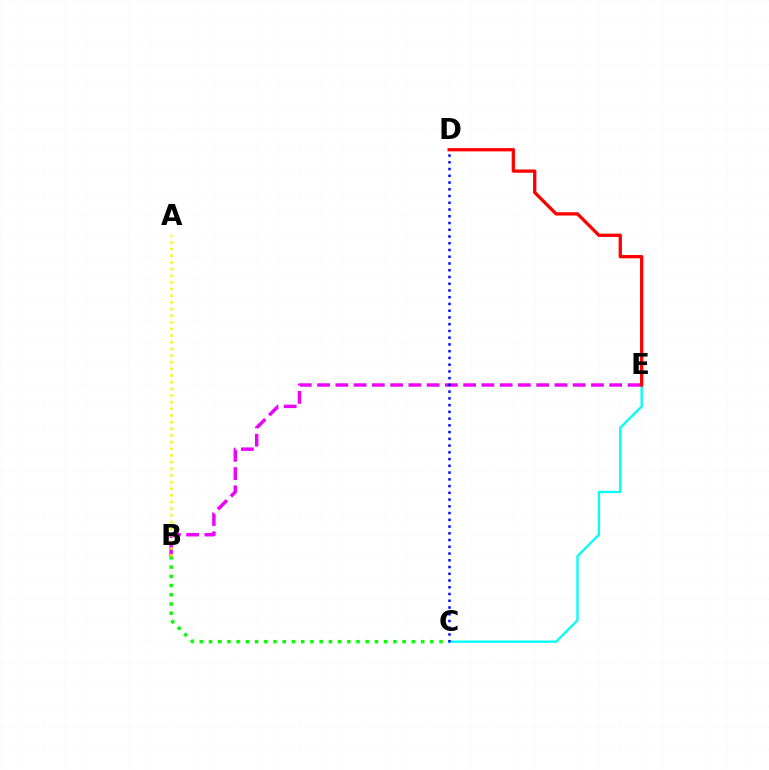{('B', 'C'): [{'color': '#08ff00', 'line_style': 'dotted', 'thickness': 2.51}], ('B', 'E'): [{'color': '#ee00ff', 'line_style': 'dashed', 'thickness': 2.48}], ('C', 'E'): [{'color': '#00fff6', 'line_style': 'solid', 'thickness': 1.68}], ('A', 'B'): [{'color': '#fcf500', 'line_style': 'dotted', 'thickness': 1.81}], ('C', 'D'): [{'color': '#0010ff', 'line_style': 'dotted', 'thickness': 1.83}], ('D', 'E'): [{'color': '#ff0000', 'line_style': 'solid', 'thickness': 2.37}]}